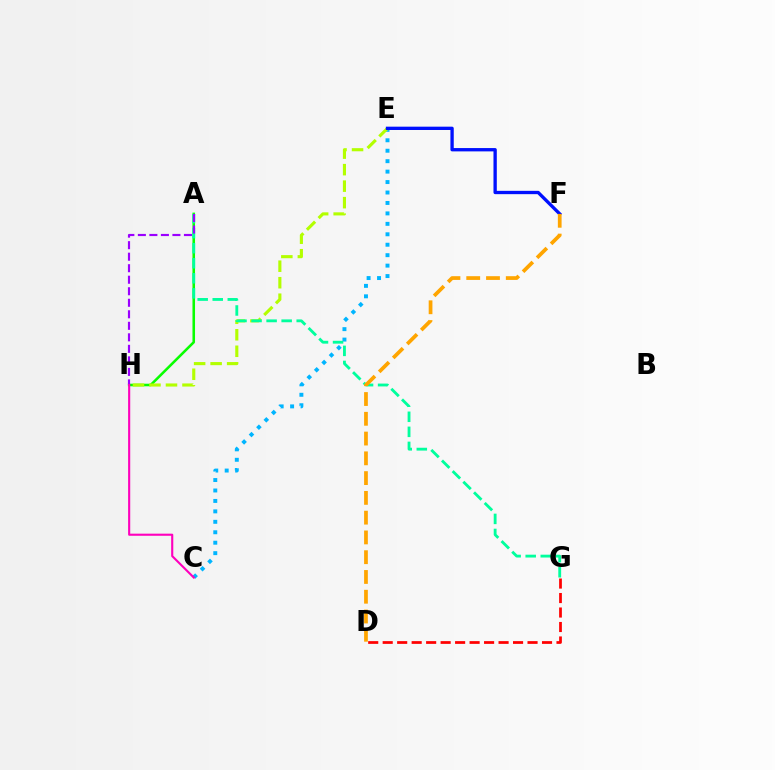{('A', 'H'): [{'color': '#08ff00', 'line_style': 'solid', 'thickness': 1.85}, {'color': '#9b00ff', 'line_style': 'dashed', 'thickness': 1.56}], ('C', 'E'): [{'color': '#00b5ff', 'line_style': 'dotted', 'thickness': 2.84}], ('E', 'H'): [{'color': '#b3ff00', 'line_style': 'dashed', 'thickness': 2.24}], ('A', 'G'): [{'color': '#00ff9d', 'line_style': 'dashed', 'thickness': 2.04}], ('E', 'F'): [{'color': '#0010ff', 'line_style': 'solid', 'thickness': 2.39}], ('D', 'G'): [{'color': '#ff0000', 'line_style': 'dashed', 'thickness': 1.97}], ('D', 'F'): [{'color': '#ffa500', 'line_style': 'dashed', 'thickness': 2.69}], ('C', 'H'): [{'color': '#ff00bd', 'line_style': 'solid', 'thickness': 1.52}]}